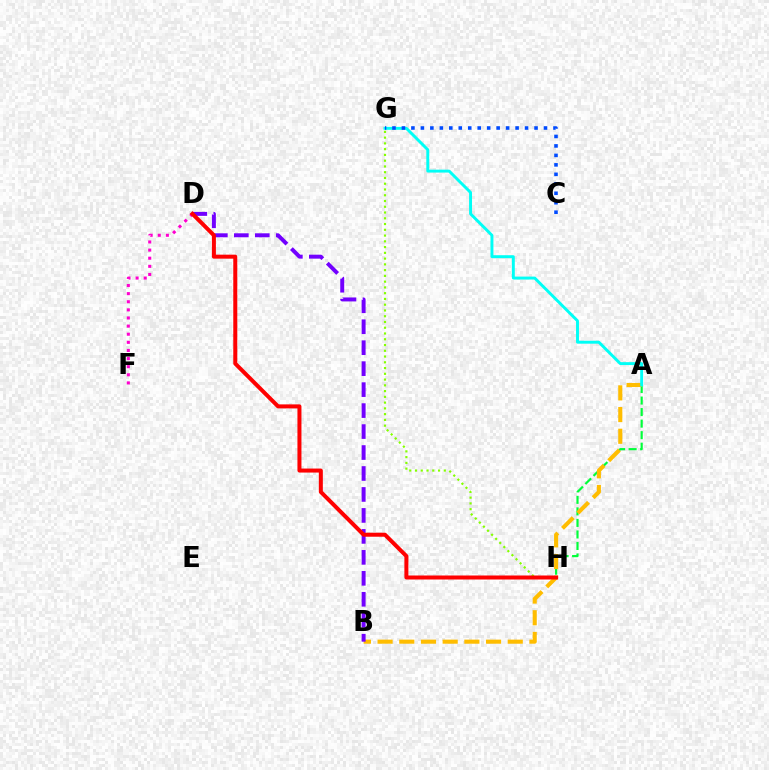{('A', 'H'): [{'color': '#00ff39', 'line_style': 'dashed', 'thickness': 1.57}], ('D', 'F'): [{'color': '#ff00cf', 'line_style': 'dotted', 'thickness': 2.21}], ('A', 'B'): [{'color': '#ffbd00', 'line_style': 'dashed', 'thickness': 2.95}], ('B', 'D'): [{'color': '#7200ff', 'line_style': 'dashed', 'thickness': 2.85}], ('A', 'G'): [{'color': '#00fff6', 'line_style': 'solid', 'thickness': 2.1}], ('C', 'G'): [{'color': '#004bff', 'line_style': 'dotted', 'thickness': 2.57}], ('G', 'H'): [{'color': '#84ff00', 'line_style': 'dotted', 'thickness': 1.57}], ('D', 'H'): [{'color': '#ff0000', 'line_style': 'solid', 'thickness': 2.89}]}